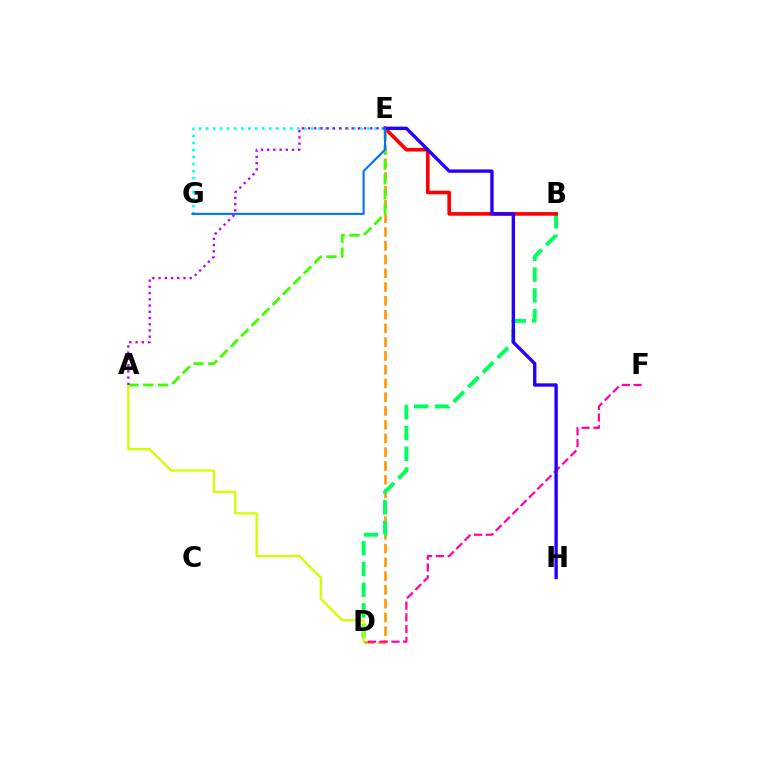{('D', 'E'): [{'color': '#ff9400', 'line_style': 'dashed', 'thickness': 1.87}], ('B', 'D'): [{'color': '#00ff5c', 'line_style': 'dashed', 'thickness': 2.82}], ('D', 'F'): [{'color': '#ff00ac', 'line_style': 'dashed', 'thickness': 1.6}], ('B', 'E'): [{'color': '#ff0000', 'line_style': 'solid', 'thickness': 2.62}], ('A', 'E'): [{'color': '#3dff00', 'line_style': 'dashed', 'thickness': 2.01}, {'color': '#b900ff', 'line_style': 'dotted', 'thickness': 1.69}], ('E', 'H'): [{'color': '#2500ff', 'line_style': 'solid', 'thickness': 2.43}], ('A', 'D'): [{'color': '#d1ff00', 'line_style': 'solid', 'thickness': 1.68}], ('E', 'G'): [{'color': '#00fff6', 'line_style': 'dotted', 'thickness': 1.91}, {'color': '#0074ff', 'line_style': 'solid', 'thickness': 1.53}]}